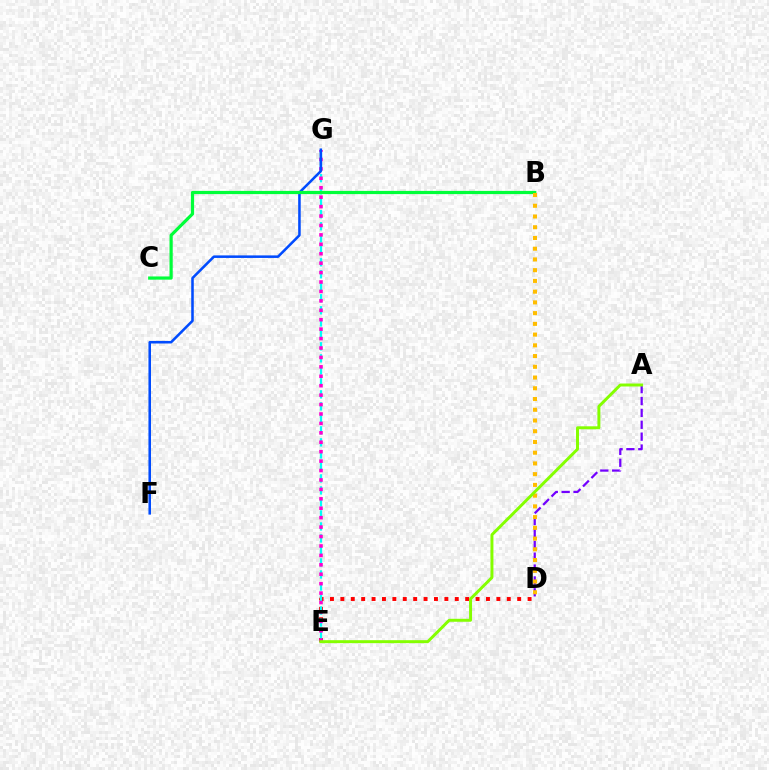{('D', 'E'): [{'color': '#ff0000', 'line_style': 'dotted', 'thickness': 2.83}], ('E', 'G'): [{'color': '#00fff6', 'line_style': 'dashed', 'thickness': 1.63}, {'color': '#ff00cf', 'line_style': 'dotted', 'thickness': 2.56}], ('F', 'G'): [{'color': '#004bff', 'line_style': 'solid', 'thickness': 1.83}], ('A', 'D'): [{'color': '#7200ff', 'line_style': 'dashed', 'thickness': 1.61}], ('B', 'C'): [{'color': '#00ff39', 'line_style': 'solid', 'thickness': 2.31}], ('B', 'D'): [{'color': '#ffbd00', 'line_style': 'dotted', 'thickness': 2.92}], ('A', 'E'): [{'color': '#84ff00', 'line_style': 'solid', 'thickness': 2.13}]}